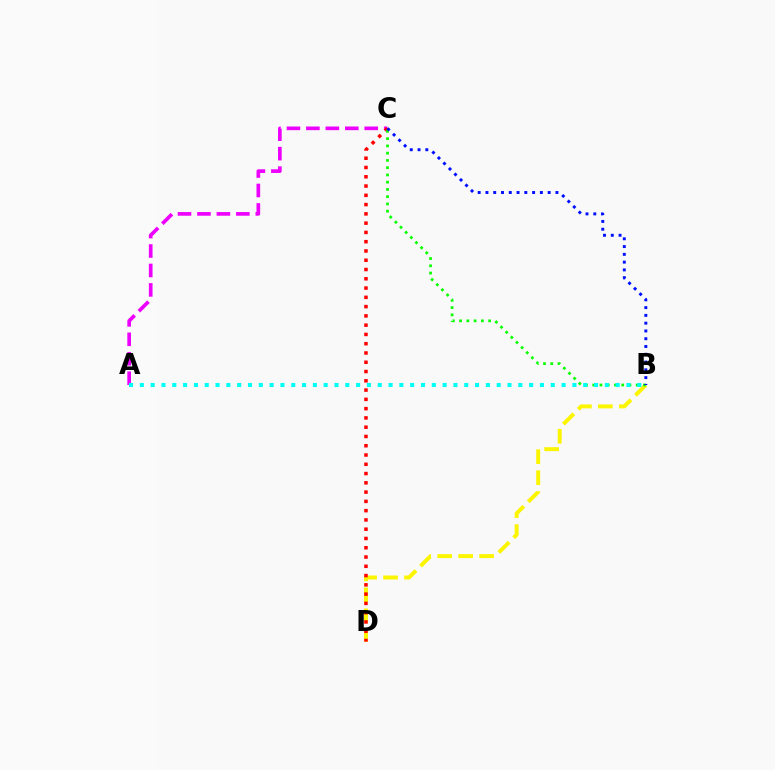{('A', 'C'): [{'color': '#ee00ff', 'line_style': 'dashed', 'thickness': 2.64}], ('B', 'D'): [{'color': '#fcf500', 'line_style': 'dashed', 'thickness': 2.85}], ('C', 'D'): [{'color': '#ff0000', 'line_style': 'dotted', 'thickness': 2.52}], ('B', 'C'): [{'color': '#08ff00', 'line_style': 'dotted', 'thickness': 1.97}, {'color': '#0010ff', 'line_style': 'dotted', 'thickness': 2.11}], ('A', 'B'): [{'color': '#00fff6', 'line_style': 'dotted', 'thickness': 2.94}]}